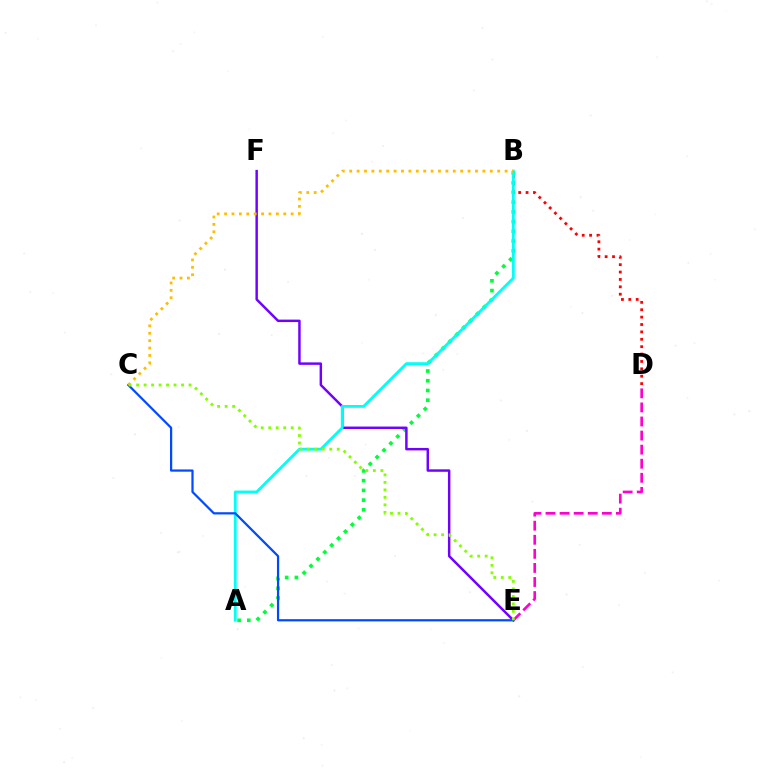{('B', 'D'): [{'color': '#ff0000', 'line_style': 'dotted', 'thickness': 2.01}], ('A', 'B'): [{'color': '#00ff39', 'line_style': 'dotted', 'thickness': 2.64}, {'color': '#00fff6', 'line_style': 'solid', 'thickness': 2.01}], ('E', 'F'): [{'color': '#7200ff', 'line_style': 'solid', 'thickness': 1.77}], ('D', 'E'): [{'color': '#ff00cf', 'line_style': 'dashed', 'thickness': 1.91}], ('C', 'E'): [{'color': '#004bff', 'line_style': 'solid', 'thickness': 1.6}, {'color': '#84ff00', 'line_style': 'dotted', 'thickness': 2.04}], ('B', 'C'): [{'color': '#ffbd00', 'line_style': 'dotted', 'thickness': 2.01}]}